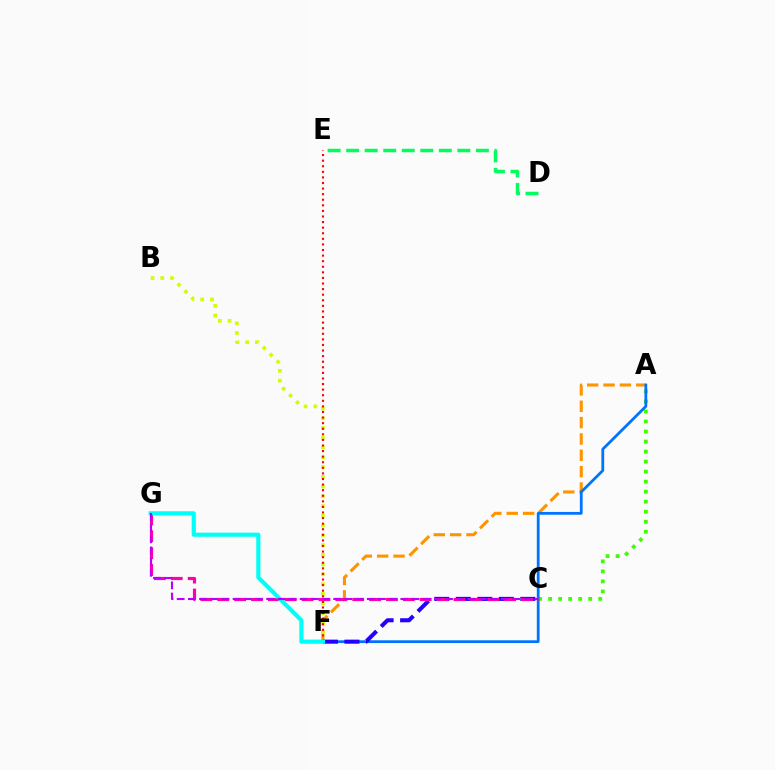{('A', 'C'): [{'color': '#3dff00', 'line_style': 'dotted', 'thickness': 2.72}], ('D', 'E'): [{'color': '#00ff5c', 'line_style': 'dashed', 'thickness': 2.52}], ('A', 'F'): [{'color': '#ff9400', 'line_style': 'dashed', 'thickness': 2.22}, {'color': '#0074ff', 'line_style': 'solid', 'thickness': 1.99}], ('C', 'F'): [{'color': '#2500ff', 'line_style': 'dashed', 'thickness': 2.92}], ('C', 'G'): [{'color': '#ff00ac', 'line_style': 'dashed', 'thickness': 2.29}, {'color': '#b900ff', 'line_style': 'dashed', 'thickness': 1.52}], ('B', 'F'): [{'color': '#d1ff00', 'line_style': 'dotted', 'thickness': 2.65}], ('E', 'F'): [{'color': '#ff0000', 'line_style': 'dotted', 'thickness': 1.52}], ('F', 'G'): [{'color': '#00fff6', 'line_style': 'solid', 'thickness': 2.98}]}